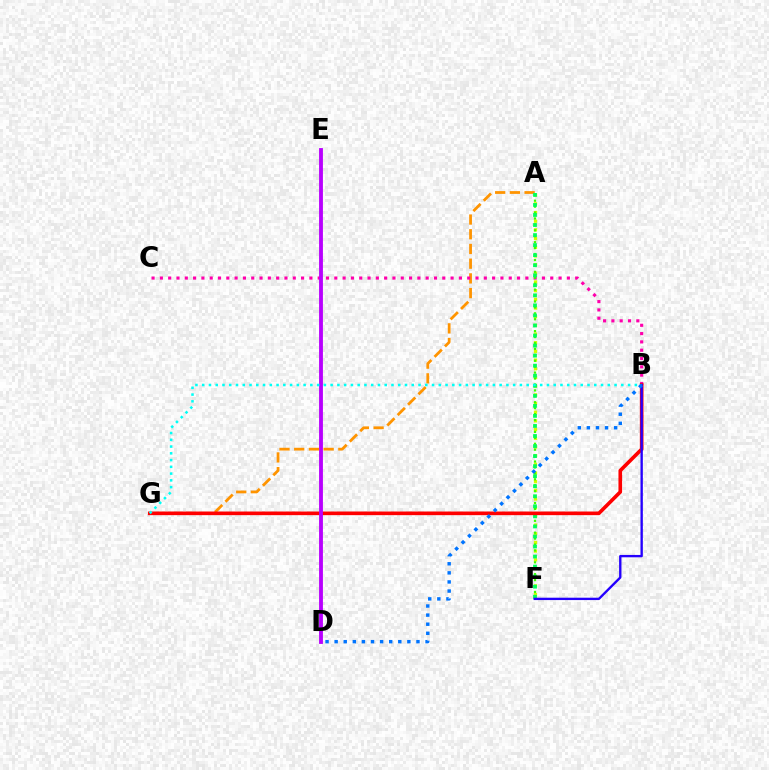{('A', 'G'): [{'color': '#ff9400', 'line_style': 'dashed', 'thickness': 2.0}], ('B', 'C'): [{'color': '#ff00ac', 'line_style': 'dotted', 'thickness': 2.26}], ('A', 'F'): [{'color': '#d1ff00', 'line_style': 'dotted', 'thickness': 2.36}, {'color': '#3dff00', 'line_style': 'dotted', 'thickness': 1.61}, {'color': '#00ff5c', 'line_style': 'dotted', 'thickness': 2.73}], ('B', 'G'): [{'color': '#ff0000', 'line_style': 'solid', 'thickness': 2.62}, {'color': '#00fff6', 'line_style': 'dotted', 'thickness': 1.84}], ('D', 'E'): [{'color': '#b900ff', 'line_style': 'solid', 'thickness': 2.77}], ('B', 'F'): [{'color': '#2500ff', 'line_style': 'solid', 'thickness': 1.7}], ('B', 'D'): [{'color': '#0074ff', 'line_style': 'dotted', 'thickness': 2.47}]}